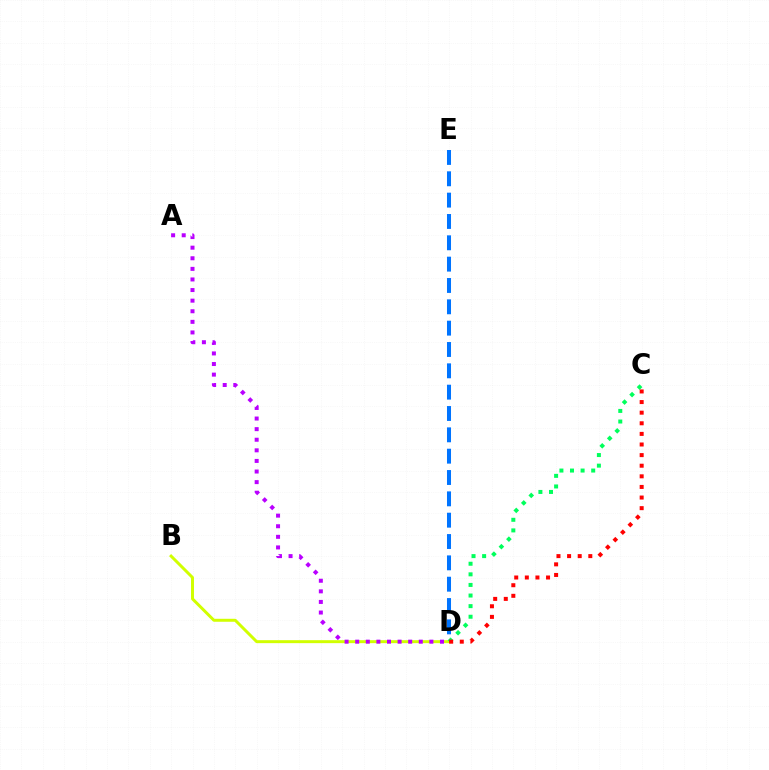{('D', 'E'): [{'color': '#0074ff', 'line_style': 'dashed', 'thickness': 2.9}], ('B', 'D'): [{'color': '#d1ff00', 'line_style': 'solid', 'thickness': 2.14}], ('C', 'D'): [{'color': '#00ff5c', 'line_style': 'dotted', 'thickness': 2.88}, {'color': '#ff0000', 'line_style': 'dotted', 'thickness': 2.88}], ('A', 'D'): [{'color': '#b900ff', 'line_style': 'dotted', 'thickness': 2.88}]}